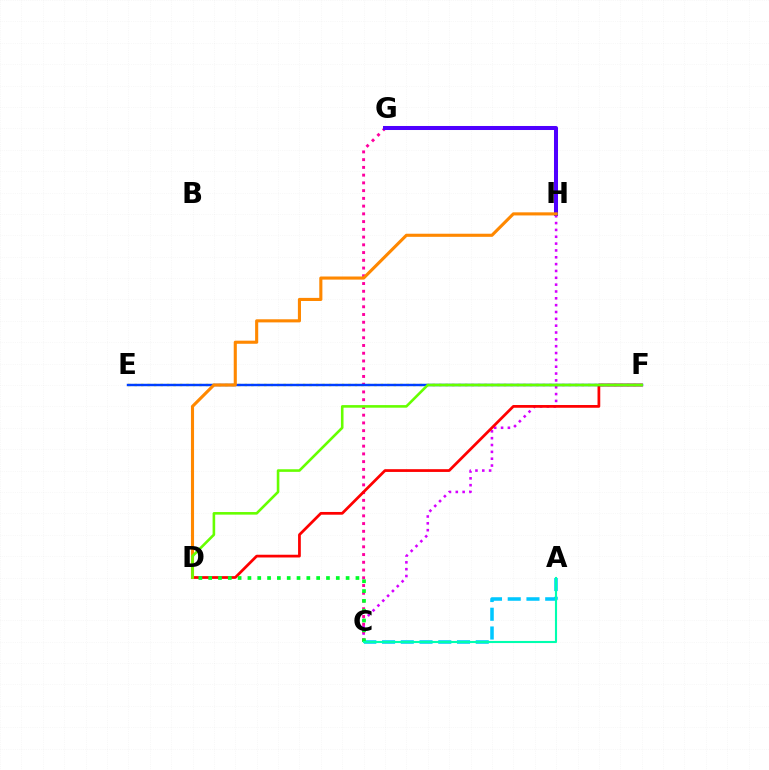{('C', 'H'): [{'color': '#d600ff', 'line_style': 'dotted', 'thickness': 1.86}], ('E', 'F'): [{'color': '#eeff00', 'line_style': 'dotted', 'thickness': 1.76}, {'color': '#003fff', 'line_style': 'solid', 'thickness': 1.77}], ('C', 'G'): [{'color': '#ff00a0', 'line_style': 'dotted', 'thickness': 2.1}], ('D', 'F'): [{'color': '#ff0000', 'line_style': 'solid', 'thickness': 1.98}, {'color': '#66ff00', 'line_style': 'solid', 'thickness': 1.87}], ('A', 'C'): [{'color': '#00c7ff', 'line_style': 'dashed', 'thickness': 2.55}, {'color': '#00ffaf', 'line_style': 'solid', 'thickness': 1.52}], ('C', 'D'): [{'color': '#00ff27', 'line_style': 'dotted', 'thickness': 2.67}], ('G', 'H'): [{'color': '#4f00ff', 'line_style': 'solid', 'thickness': 2.9}], ('D', 'H'): [{'color': '#ff8800', 'line_style': 'solid', 'thickness': 2.23}]}